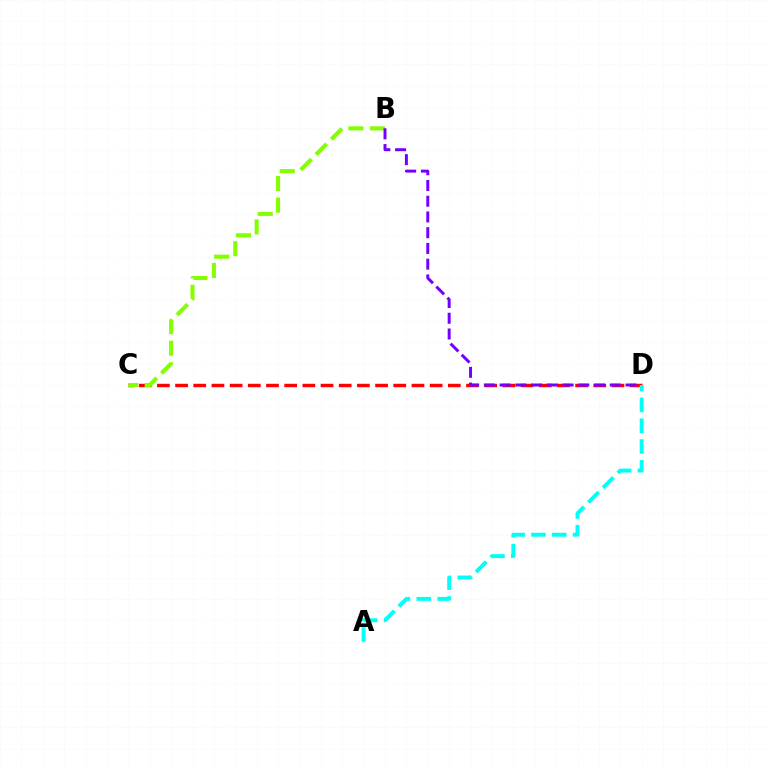{('C', 'D'): [{'color': '#ff0000', 'line_style': 'dashed', 'thickness': 2.47}], ('B', 'C'): [{'color': '#84ff00', 'line_style': 'dashed', 'thickness': 2.93}], ('B', 'D'): [{'color': '#7200ff', 'line_style': 'dashed', 'thickness': 2.14}], ('A', 'D'): [{'color': '#00fff6', 'line_style': 'dashed', 'thickness': 2.82}]}